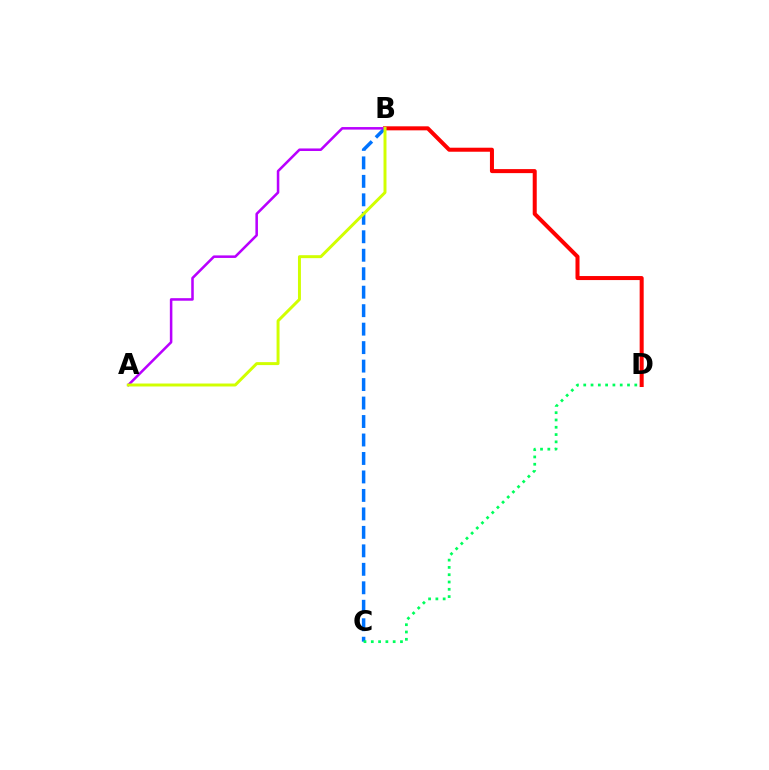{('B', 'D'): [{'color': '#ff0000', 'line_style': 'solid', 'thickness': 2.9}], ('B', 'C'): [{'color': '#0074ff', 'line_style': 'dashed', 'thickness': 2.51}], ('A', 'B'): [{'color': '#b900ff', 'line_style': 'solid', 'thickness': 1.83}, {'color': '#d1ff00', 'line_style': 'solid', 'thickness': 2.13}], ('C', 'D'): [{'color': '#00ff5c', 'line_style': 'dotted', 'thickness': 1.98}]}